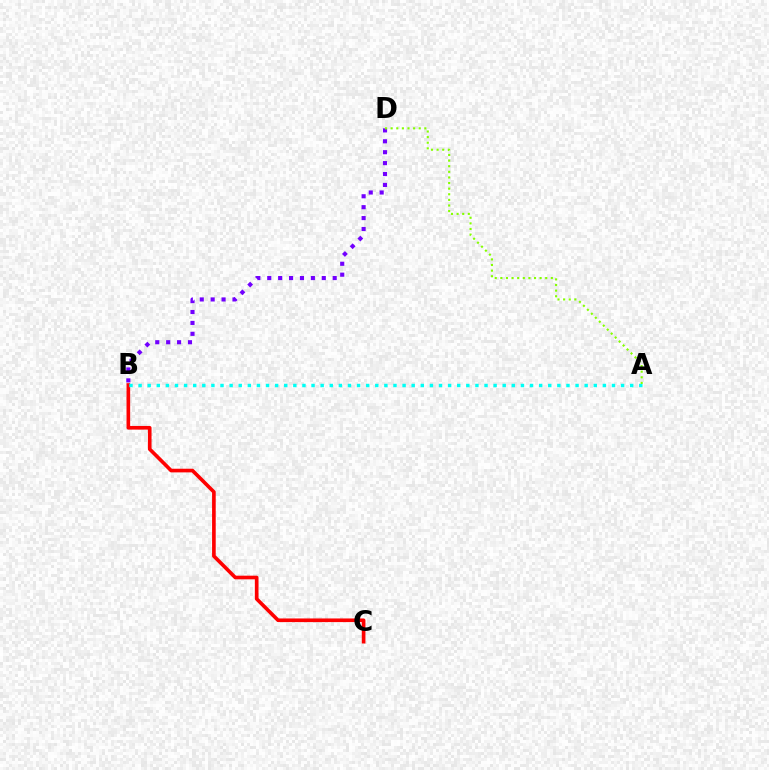{('B', 'C'): [{'color': '#ff0000', 'line_style': 'solid', 'thickness': 2.62}], ('B', 'D'): [{'color': '#7200ff', 'line_style': 'dotted', 'thickness': 2.96}], ('A', 'B'): [{'color': '#00fff6', 'line_style': 'dotted', 'thickness': 2.47}], ('A', 'D'): [{'color': '#84ff00', 'line_style': 'dotted', 'thickness': 1.52}]}